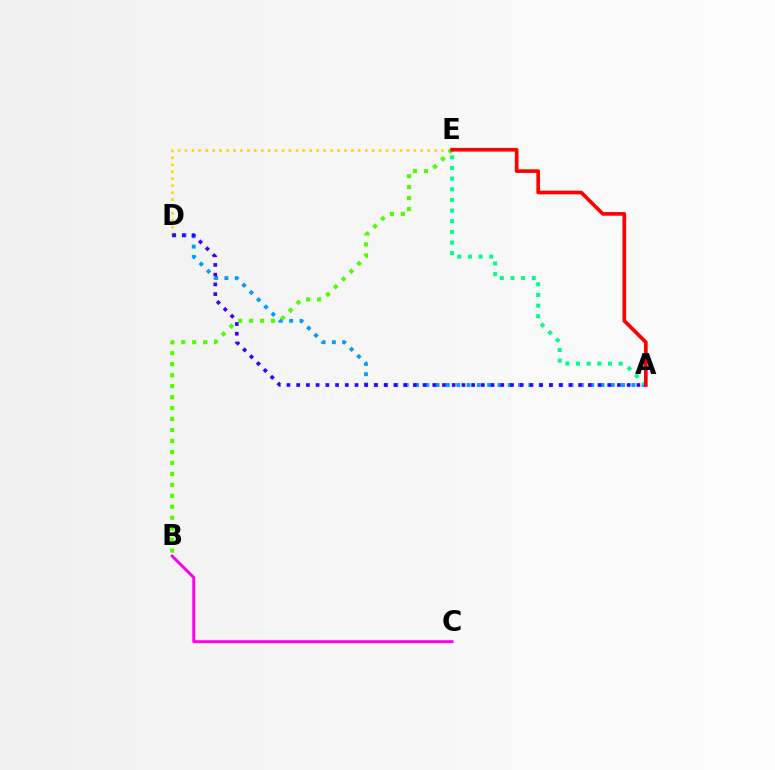{('D', 'E'): [{'color': '#ffd500', 'line_style': 'dotted', 'thickness': 1.88}], ('A', 'D'): [{'color': '#009eff', 'line_style': 'dotted', 'thickness': 2.8}, {'color': '#3700ff', 'line_style': 'dotted', 'thickness': 2.64}], ('B', 'E'): [{'color': '#4fff00', 'line_style': 'dotted', 'thickness': 2.98}], ('A', 'E'): [{'color': '#00ff86', 'line_style': 'dotted', 'thickness': 2.9}, {'color': '#ff0000', 'line_style': 'solid', 'thickness': 2.63}], ('B', 'C'): [{'color': '#ff00ed', 'line_style': 'solid', 'thickness': 2.11}]}